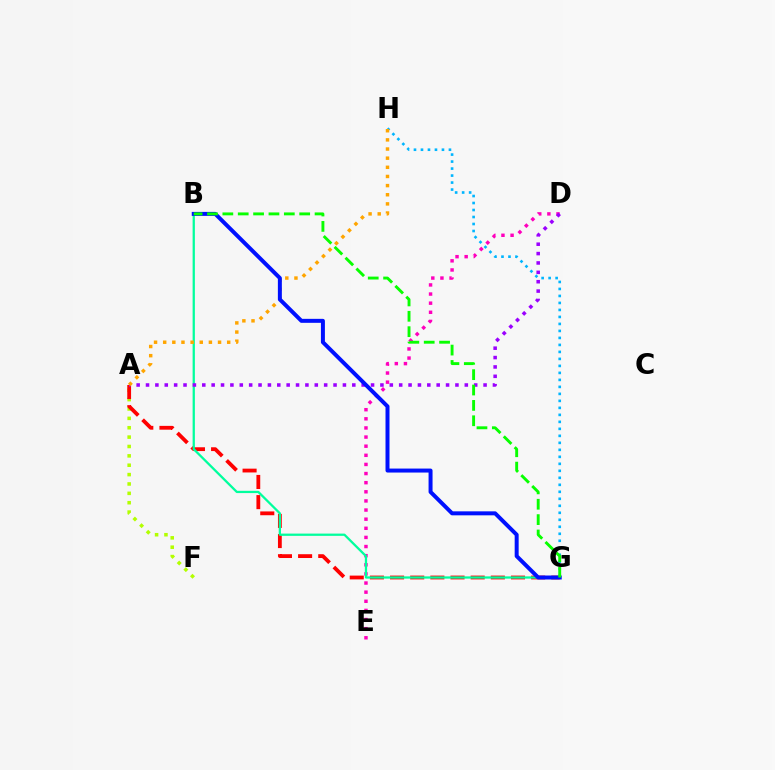{('A', 'F'): [{'color': '#b3ff00', 'line_style': 'dotted', 'thickness': 2.55}], ('A', 'G'): [{'color': '#ff0000', 'line_style': 'dashed', 'thickness': 2.74}], ('G', 'H'): [{'color': '#00b5ff', 'line_style': 'dotted', 'thickness': 1.9}], ('D', 'E'): [{'color': '#ff00bd', 'line_style': 'dotted', 'thickness': 2.48}], ('B', 'G'): [{'color': '#00ff9d', 'line_style': 'solid', 'thickness': 1.63}, {'color': '#0010ff', 'line_style': 'solid', 'thickness': 2.87}, {'color': '#08ff00', 'line_style': 'dashed', 'thickness': 2.09}], ('A', 'D'): [{'color': '#9b00ff', 'line_style': 'dotted', 'thickness': 2.55}], ('A', 'H'): [{'color': '#ffa500', 'line_style': 'dotted', 'thickness': 2.48}]}